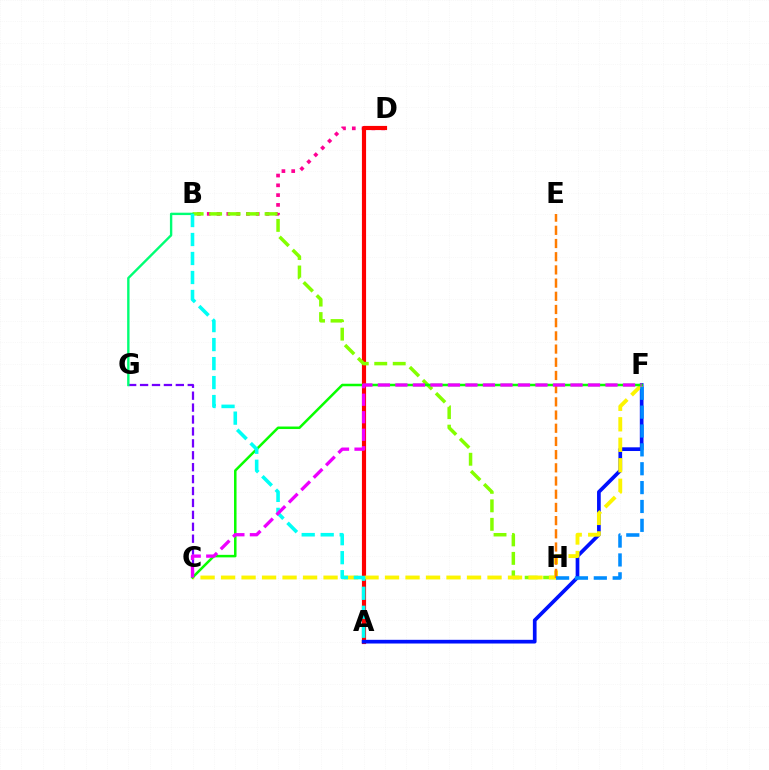{('B', 'D'): [{'color': '#ff0094', 'line_style': 'dotted', 'thickness': 2.66}], ('C', 'G'): [{'color': '#7200ff', 'line_style': 'dashed', 'thickness': 1.62}], ('A', 'D'): [{'color': '#ff0000', 'line_style': 'solid', 'thickness': 3.0}], ('B', 'H'): [{'color': '#84ff00', 'line_style': 'dashed', 'thickness': 2.51}], ('A', 'F'): [{'color': '#0010ff', 'line_style': 'solid', 'thickness': 2.66}], ('C', 'F'): [{'color': '#fcf500', 'line_style': 'dashed', 'thickness': 2.78}, {'color': '#08ff00', 'line_style': 'solid', 'thickness': 1.81}, {'color': '#ee00ff', 'line_style': 'dashed', 'thickness': 2.38}], ('B', 'G'): [{'color': '#00ff74', 'line_style': 'solid', 'thickness': 1.72}], ('E', 'H'): [{'color': '#ff7c00', 'line_style': 'dashed', 'thickness': 1.79}], ('A', 'B'): [{'color': '#00fff6', 'line_style': 'dashed', 'thickness': 2.58}], ('F', 'H'): [{'color': '#008cff', 'line_style': 'dashed', 'thickness': 2.56}]}